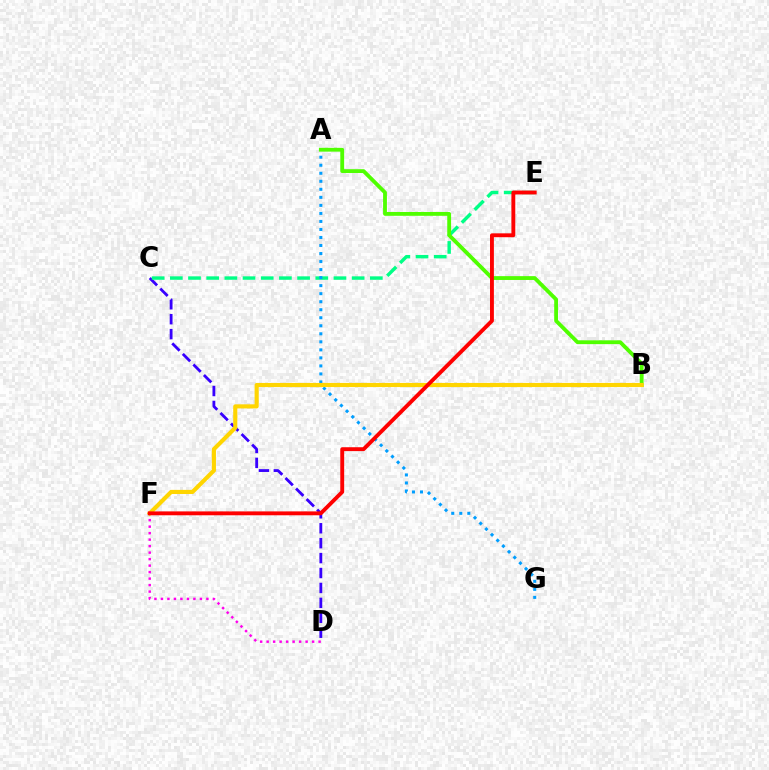{('D', 'F'): [{'color': '#ff00ed', 'line_style': 'dotted', 'thickness': 1.77}], ('C', 'D'): [{'color': '#3700ff', 'line_style': 'dashed', 'thickness': 2.03}], ('C', 'E'): [{'color': '#00ff86', 'line_style': 'dashed', 'thickness': 2.47}], ('A', 'G'): [{'color': '#009eff', 'line_style': 'dotted', 'thickness': 2.18}], ('A', 'B'): [{'color': '#4fff00', 'line_style': 'solid', 'thickness': 2.76}], ('B', 'F'): [{'color': '#ffd500', 'line_style': 'solid', 'thickness': 2.97}], ('E', 'F'): [{'color': '#ff0000', 'line_style': 'solid', 'thickness': 2.79}]}